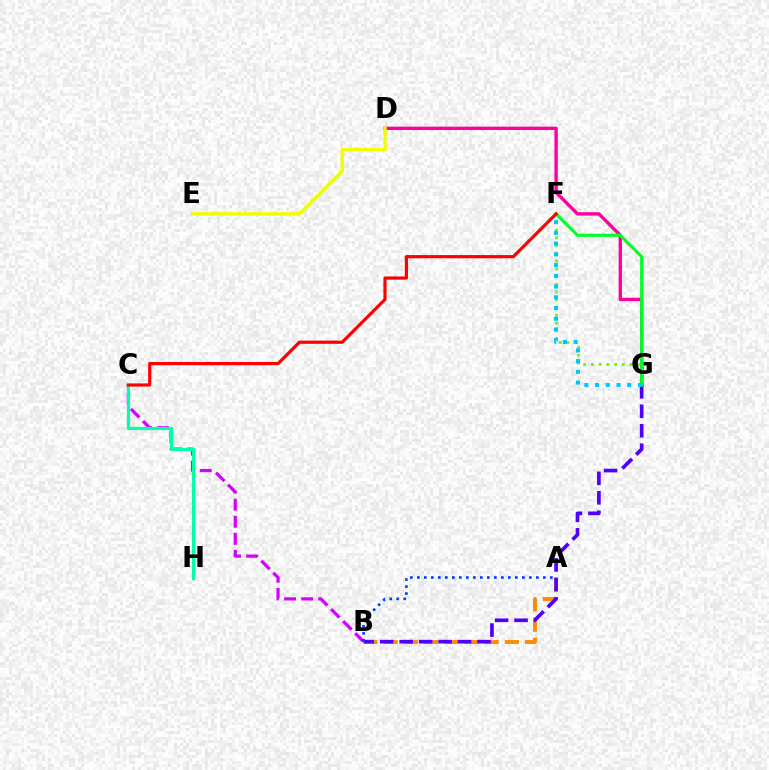{('F', 'G'): [{'color': '#66ff00', 'line_style': 'dotted', 'thickness': 2.1}, {'color': '#00ff27', 'line_style': 'solid', 'thickness': 2.24}, {'color': '#00c7ff', 'line_style': 'dotted', 'thickness': 2.92}], ('B', 'C'): [{'color': '#d600ff', 'line_style': 'dashed', 'thickness': 2.32}], ('A', 'B'): [{'color': '#ff8800', 'line_style': 'dashed', 'thickness': 2.75}, {'color': '#003fff', 'line_style': 'dotted', 'thickness': 1.9}], ('D', 'G'): [{'color': '#ff00a0', 'line_style': 'solid', 'thickness': 2.42}], ('B', 'G'): [{'color': '#4f00ff', 'line_style': 'dashed', 'thickness': 2.64}], ('D', 'E'): [{'color': '#eeff00', 'line_style': 'solid', 'thickness': 2.44}], ('C', 'H'): [{'color': '#00ffaf', 'line_style': 'solid', 'thickness': 2.29}], ('C', 'F'): [{'color': '#ff0000', 'line_style': 'solid', 'thickness': 2.3}]}